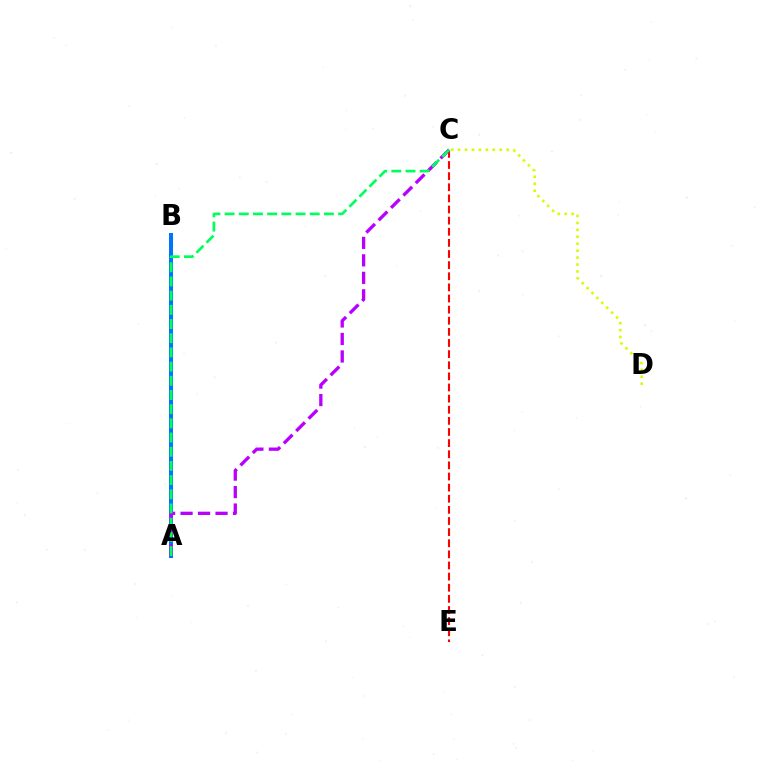{('A', 'B'): [{'color': '#0074ff', 'line_style': 'solid', 'thickness': 2.91}], ('C', 'E'): [{'color': '#ff0000', 'line_style': 'dashed', 'thickness': 1.51}], ('C', 'D'): [{'color': '#d1ff00', 'line_style': 'dotted', 'thickness': 1.89}], ('A', 'C'): [{'color': '#b900ff', 'line_style': 'dashed', 'thickness': 2.38}, {'color': '#00ff5c', 'line_style': 'dashed', 'thickness': 1.93}]}